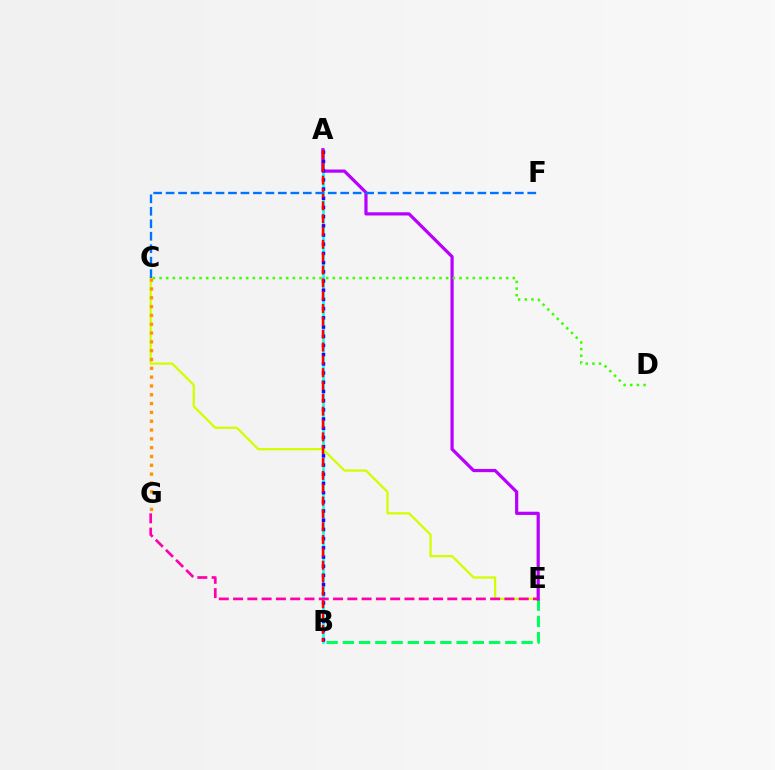{('B', 'E'): [{'color': '#00ff5c', 'line_style': 'dashed', 'thickness': 2.21}], ('A', 'B'): [{'color': '#00fff6', 'line_style': 'solid', 'thickness': 1.9}, {'color': '#2500ff', 'line_style': 'dotted', 'thickness': 2.5}, {'color': '#ff0000', 'line_style': 'dashed', 'thickness': 1.74}], ('C', 'E'): [{'color': '#d1ff00', 'line_style': 'solid', 'thickness': 1.64}], ('A', 'E'): [{'color': '#b900ff', 'line_style': 'solid', 'thickness': 2.31}], ('C', 'G'): [{'color': '#ff9400', 'line_style': 'dotted', 'thickness': 2.4}], ('C', 'F'): [{'color': '#0074ff', 'line_style': 'dashed', 'thickness': 1.69}], ('E', 'G'): [{'color': '#ff00ac', 'line_style': 'dashed', 'thickness': 1.94}], ('C', 'D'): [{'color': '#3dff00', 'line_style': 'dotted', 'thickness': 1.81}]}